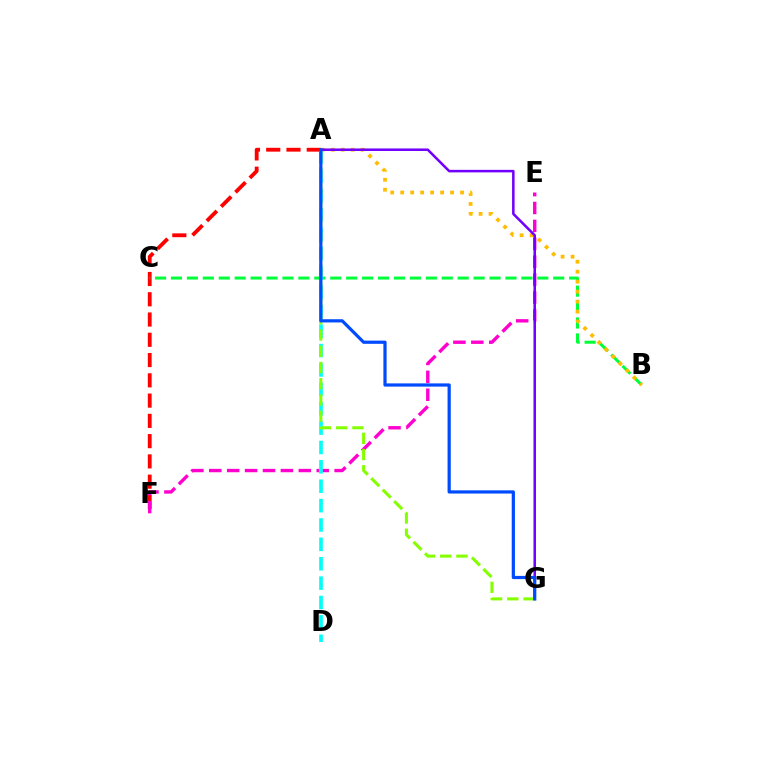{('A', 'F'): [{'color': '#ff0000', 'line_style': 'dashed', 'thickness': 2.75}], ('E', 'F'): [{'color': '#ff00cf', 'line_style': 'dashed', 'thickness': 2.43}], ('B', 'C'): [{'color': '#00ff39', 'line_style': 'dashed', 'thickness': 2.16}], ('A', 'B'): [{'color': '#ffbd00', 'line_style': 'dotted', 'thickness': 2.71}], ('A', 'D'): [{'color': '#00fff6', 'line_style': 'dashed', 'thickness': 2.63}], ('A', 'G'): [{'color': '#7200ff', 'line_style': 'solid', 'thickness': 1.83}, {'color': '#84ff00', 'line_style': 'dashed', 'thickness': 2.2}, {'color': '#004bff', 'line_style': 'solid', 'thickness': 2.31}]}